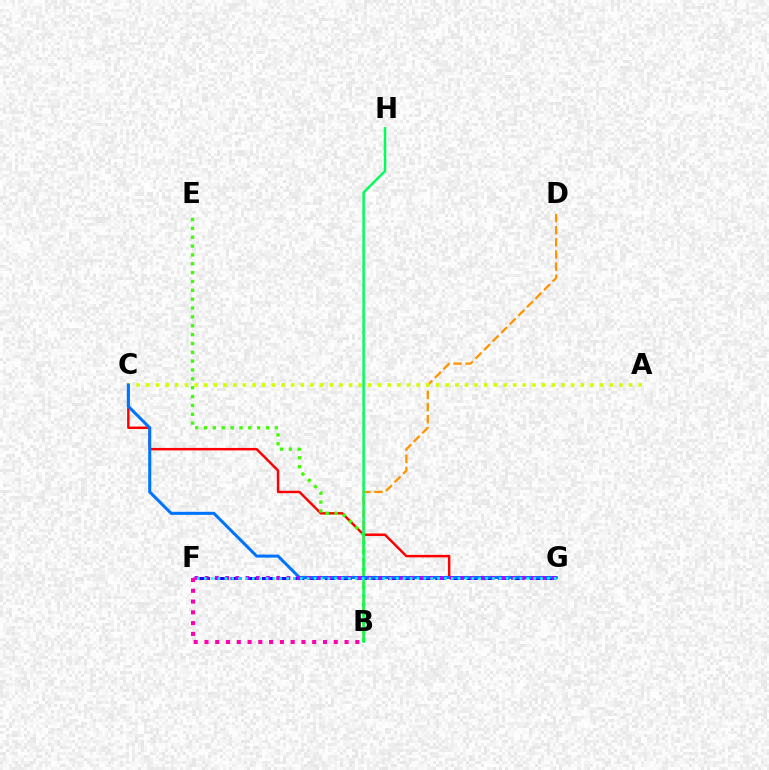{('F', 'G'): [{'color': '#2500ff', 'line_style': 'dashed', 'thickness': 2.14}, {'color': '#b900ff', 'line_style': 'dotted', 'thickness': 2.78}, {'color': '#00fff6', 'line_style': 'dotted', 'thickness': 1.86}], ('B', 'D'): [{'color': '#ff9400', 'line_style': 'dashed', 'thickness': 1.65}], ('C', 'G'): [{'color': '#ff0000', 'line_style': 'solid', 'thickness': 1.77}, {'color': '#0074ff', 'line_style': 'solid', 'thickness': 2.19}], ('B', 'E'): [{'color': '#3dff00', 'line_style': 'dotted', 'thickness': 2.41}], ('A', 'C'): [{'color': '#d1ff00', 'line_style': 'dotted', 'thickness': 2.62}], ('B', 'H'): [{'color': '#00ff5c', 'line_style': 'solid', 'thickness': 1.79}], ('B', 'F'): [{'color': '#ff00ac', 'line_style': 'dotted', 'thickness': 2.93}]}